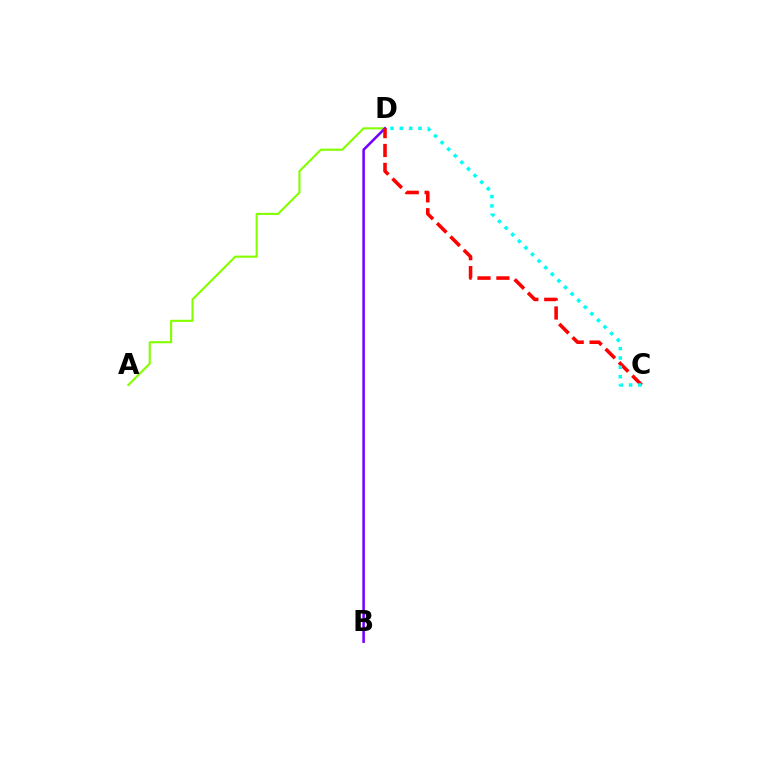{('A', 'D'): [{'color': '#84ff00', 'line_style': 'solid', 'thickness': 1.52}], ('B', 'D'): [{'color': '#7200ff', 'line_style': 'solid', 'thickness': 1.83}], ('C', 'D'): [{'color': '#ff0000', 'line_style': 'dashed', 'thickness': 2.57}, {'color': '#00fff6', 'line_style': 'dotted', 'thickness': 2.53}]}